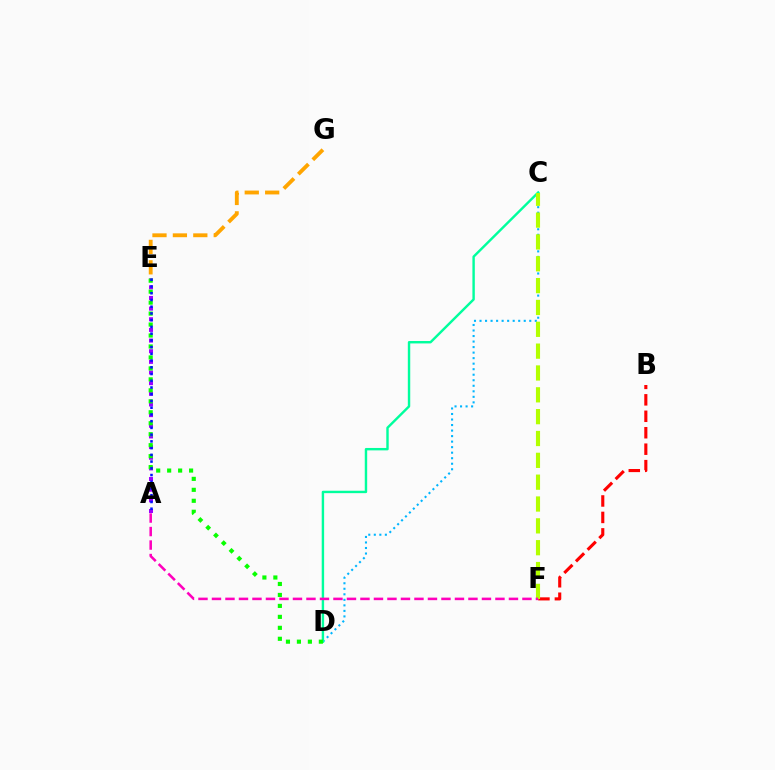{('E', 'G'): [{'color': '#ffa500', 'line_style': 'dashed', 'thickness': 2.77}], ('B', 'F'): [{'color': '#ff0000', 'line_style': 'dashed', 'thickness': 2.24}], ('C', 'D'): [{'color': '#00b5ff', 'line_style': 'dotted', 'thickness': 1.5}, {'color': '#00ff9d', 'line_style': 'solid', 'thickness': 1.74}], ('A', 'E'): [{'color': '#9b00ff', 'line_style': 'dotted', 'thickness': 2.89}, {'color': '#0010ff', 'line_style': 'dotted', 'thickness': 1.83}], ('D', 'E'): [{'color': '#08ff00', 'line_style': 'dotted', 'thickness': 2.98}], ('C', 'F'): [{'color': '#b3ff00', 'line_style': 'dashed', 'thickness': 2.97}], ('A', 'F'): [{'color': '#ff00bd', 'line_style': 'dashed', 'thickness': 1.83}]}